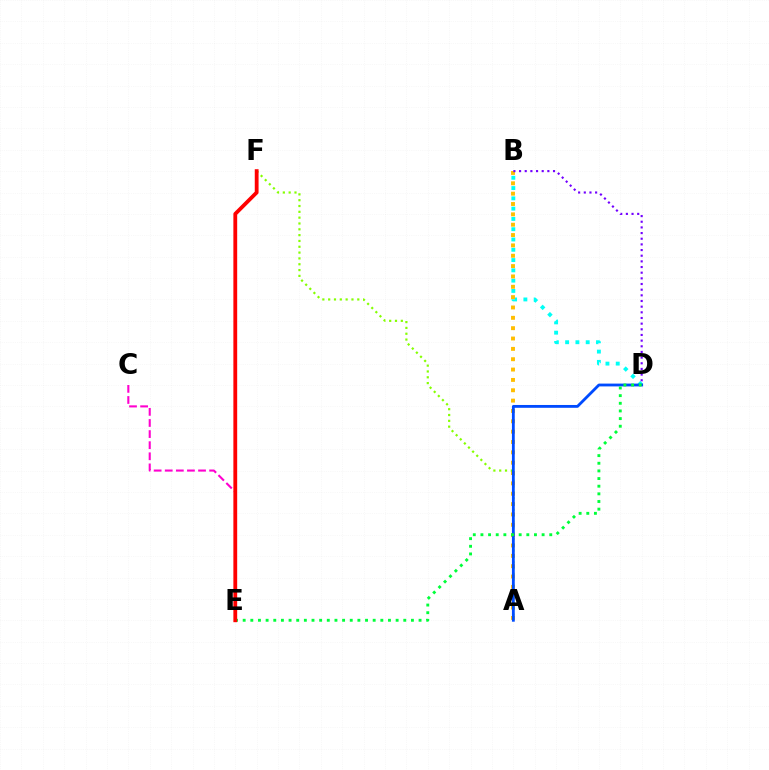{('B', 'D'): [{'color': '#00fff6', 'line_style': 'dotted', 'thickness': 2.79}, {'color': '#7200ff', 'line_style': 'dotted', 'thickness': 1.54}], ('A', 'B'): [{'color': '#ffbd00', 'line_style': 'dotted', 'thickness': 2.81}], ('A', 'F'): [{'color': '#84ff00', 'line_style': 'dotted', 'thickness': 1.58}], ('C', 'E'): [{'color': '#ff00cf', 'line_style': 'dashed', 'thickness': 1.51}], ('A', 'D'): [{'color': '#004bff', 'line_style': 'solid', 'thickness': 2.03}], ('D', 'E'): [{'color': '#00ff39', 'line_style': 'dotted', 'thickness': 2.08}], ('E', 'F'): [{'color': '#ff0000', 'line_style': 'solid', 'thickness': 2.74}]}